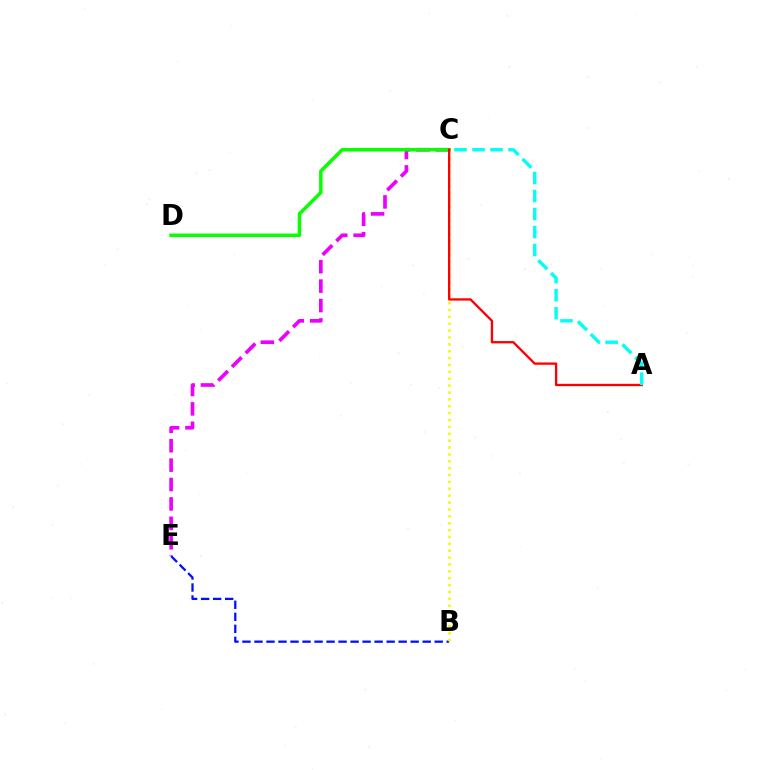{('B', 'E'): [{'color': '#0010ff', 'line_style': 'dashed', 'thickness': 1.63}], ('C', 'E'): [{'color': '#ee00ff', 'line_style': 'dashed', 'thickness': 2.64}], ('C', 'D'): [{'color': '#08ff00', 'line_style': 'solid', 'thickness': 2.51}], ('B', 'C'): [{'color': '#fcf500', 'line_style': 'dotted', 'thickness': 1.87}], ('A', 'C'): [{'color': '#ff0000', 'line_style': 'solid', 'thickness': 1.67}, {'color': '#00fff6', 'line_style': 'dashed', 'thickness': 2.45}]}